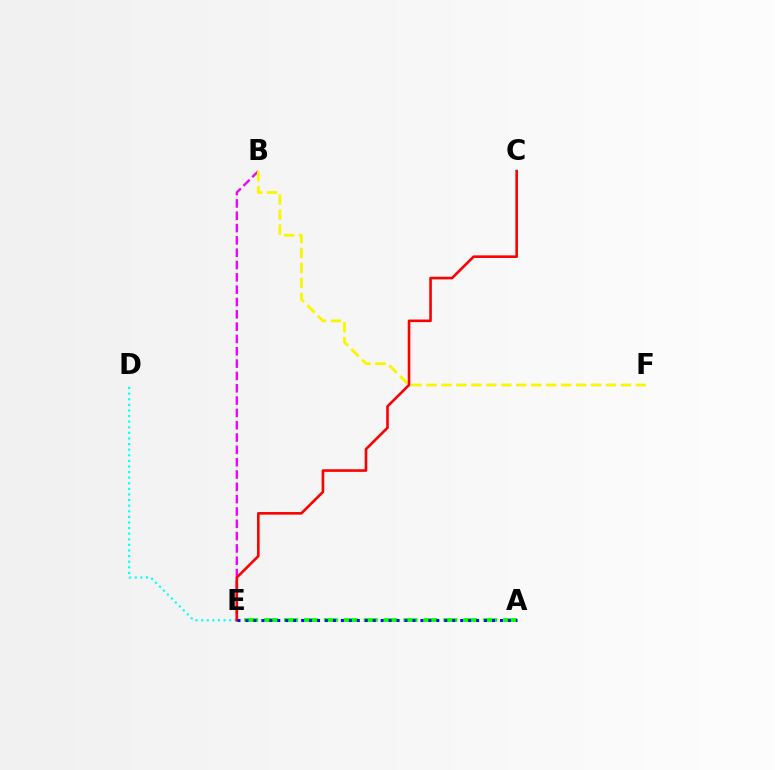{('A', 'E'): [{'color': '#08ff00', 'line_style': 'dashed', 'thickness': 2.71}, {'color': '#0010ff', 'line_style': 'dotted', 'thickness': 2.16}], ('B', 'E'): [{'color': '#ee00ff', 'line_style': 'dashed', 'thickness': 1.67}], ('D', 'E'): [{'color': '#00fff6', 'line_style': 'dotted', 'thickness': 1.52}], ('B', 'F'): [{'color': '#fcf500', 'line_style': 'dashed', 'thickness': 2.03}], ('C', 'E'): [{'color': '#ff0000', 'line_style': 'solid', 'thickness': 1.88}]}